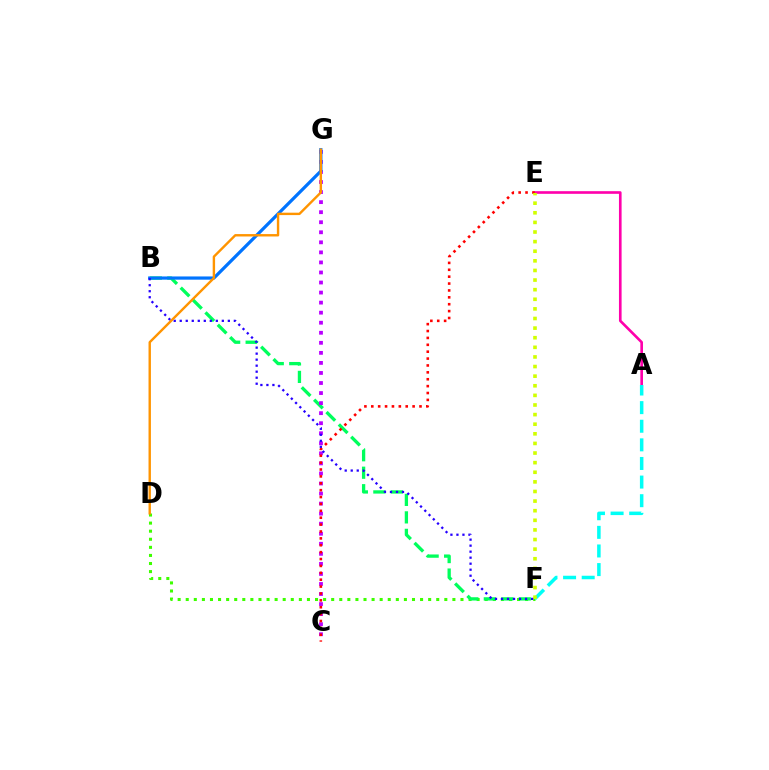{('D', 'F'): [{'color': '#3dff00', 'line_style': 'dotted', 'thickness': 2.2}], ('A', 'E'): [{'color': '#ff00ac', 'line_style': 'solid', 'thickness': 1.9}], ('A', 'F'): [{'color': '#00fff6', 'line_style': 'dashed', 'thickness': 2.53}], ('B', 'F'): [{'color': '#00ff5c', 'line_style': 'dashed', 'thickness': 2.38}, {'color': '#2500ff', 'line_style': 'dotted', 'thickness': 1.63}], ('C', 'G'): [{'color': '#b900ff', 'line_style': 'dotted', 'thickness': 2.73}], ('C', 'E'): [{'color': '#ff0000', 'line_style': 'dotted', 'thickness': 1.87}], ('E', 'F'): [{'color': '#d1ff00', 'line_style': 'dotted', 'thickness': 2.61}], ('B', 'G'): [{'color': '#0074ff', 'line_style': 'solid', 'thickness': 2.31}], ('D', 'G'): [{'color': '#ff9400', 'line_style': 'solid', 'thickness': 1.73}]}